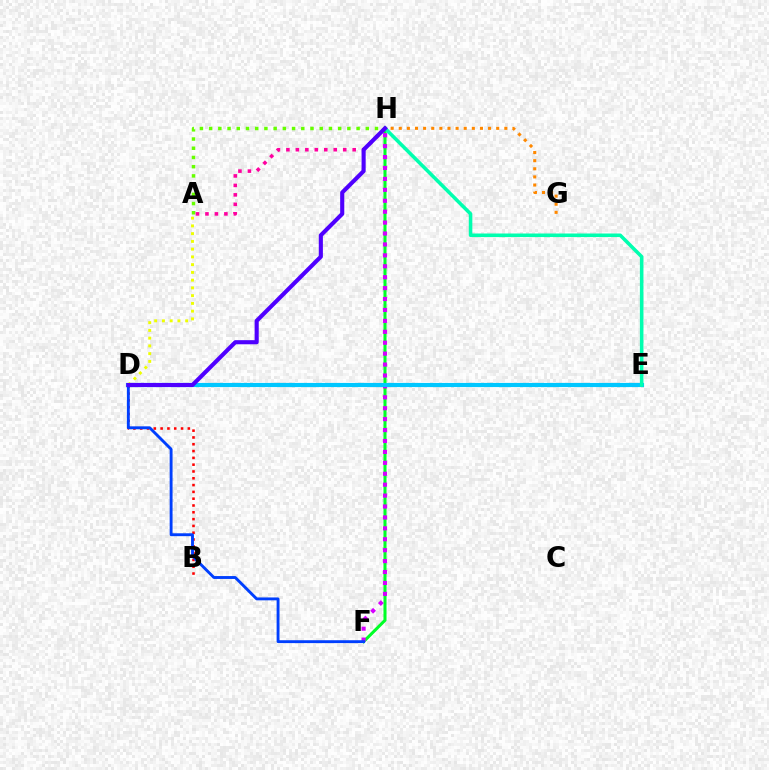{('F', 'H'): [{'color': '#00ff27', 'line_style': 'solid', 'thickness': 2.19}, {'color': '#d600ff', 'line_style': 'dotted', 'thickness': 2.97}], ('B', 'D'): [{'color': '#ff0000', 'line_style': 'dotted', 'thickness': 1.85}], ('A', 'H'): [{'color': '#66ff00', 'line_style': 'dotted', 'thickness': 2.5}, {'color': '#ff00a0', 'line_style': 'dotted', 'thickness': 2.57}], ('D', 'E'): [{'color': '#00c7ff', 'line_style': 'solid', 'thickness': 2.99}], ('A', 'D'): [{'color': '#eeff00', 'line_style': 'dotted', 'thickness': 2.11}], ('D', 'F'): [{'color': '#003fff', 'line_style': 'solid', 'thickness': 2.07}], ('E', 'H'): [{'color': '#00ffaf', 'line_style': 'solid', 'thickness': 2.56}], ('G', 'H'): [{'color': '#ff8800', 'line_style': 'dotted', 'thickness': 2.21}], ('D', 'H'): [{'color': '#4f00ff', 'line_style': 'solid', 'thickness': 2.96}]}